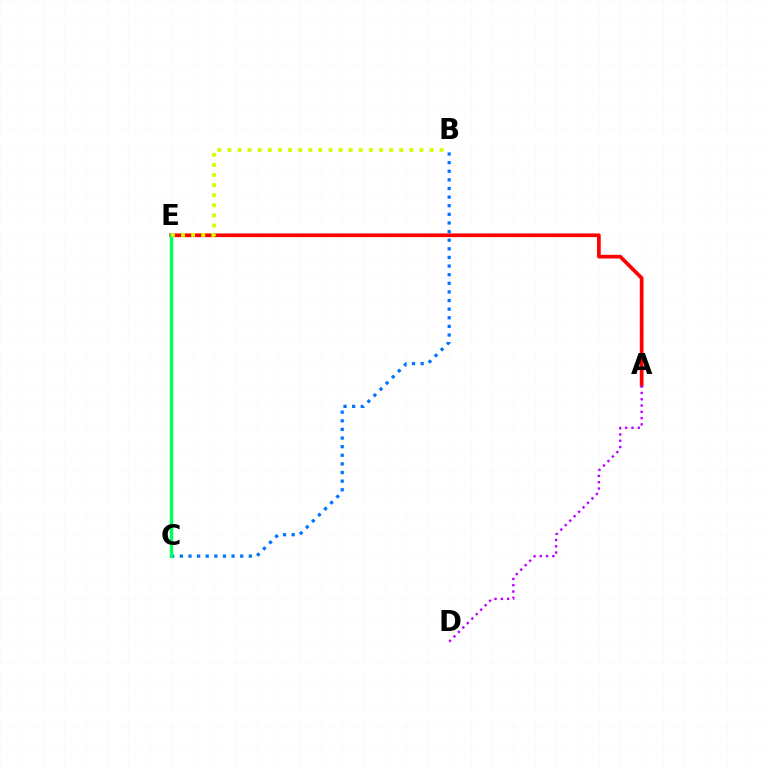{('A', 'E'): [{'color': '#ff0000', 'line_style': 'solid', 'thickness': 2.66}], ('A', 'D'): [{'color': '#b900ff', 'line_style': 'dotted', 'thickness': 1.71}], ('B', 'C'): [{'color': '#0074ff', 'line_style': 'dotted', 'thickness': 2.34}], ('C', 'E'): [{'color': '#00ff5c', 'line_style': 'solid', 'thickness': 2.47}], ('B', 'E'): [{'color': '#d1ff00', 'line_style': 'dotted', 'thickness': 2.75}]}